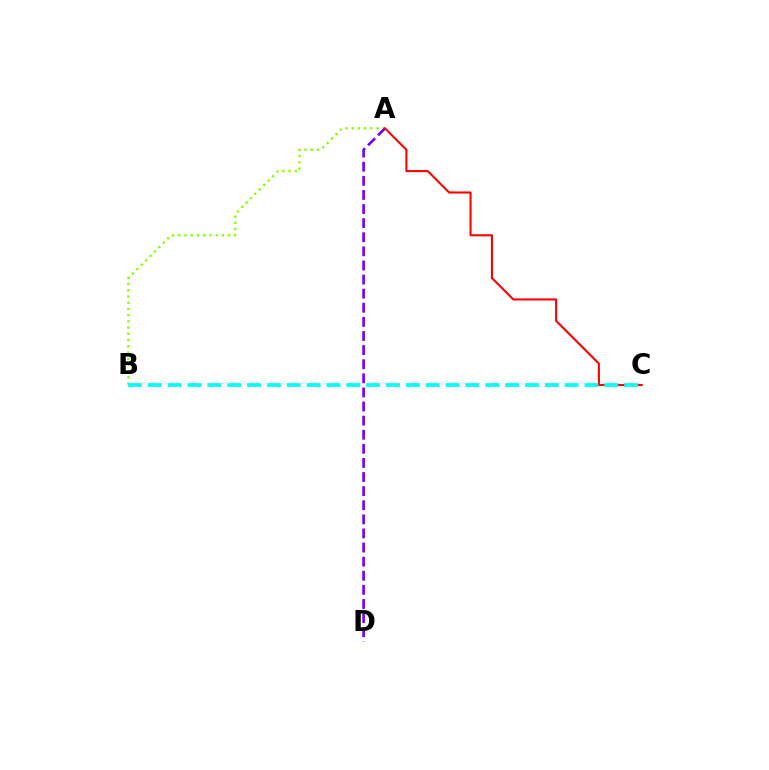{('A', 'B'): [{'color': '#84ff00', 'line_style': 'dotted', 'thickness': 1.69}], ('A', 'D'): [{'color': '#7200ff', 'line_style': 'dashed', 'thickness': 1.92}], ('A', 'C'): [{'color': '#ff0000', 'line_style': 'solid', 'thickness': 1.51}], ('B', 'C'): [{'color': '#00fff6', 'line_style': 'dashed', 'thickness': 2.7}]}